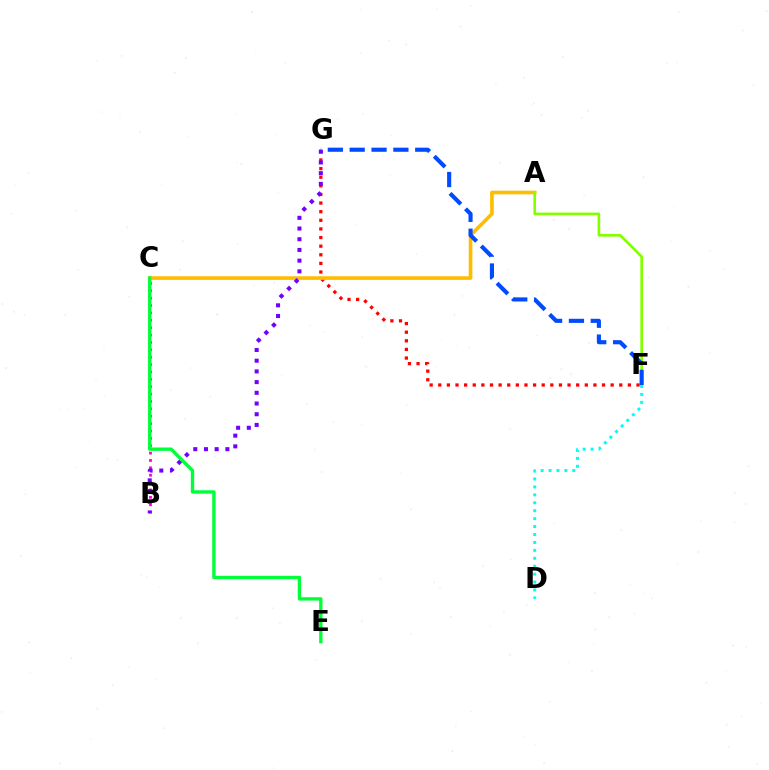{('F', 'G'): [{'color': '#ff0000', 'line_style': 'dotted', 'thickness': 2.34}, {'color': '#004bff', 'line_style': 'dashed', 'thickness': 2.97}], ('B', 'C'): [{'color': '#ff00cf', 'line_style': 'dotted', 'thickness': 2.0}], ('A', 'C'): [{'color': '#ffbd00', 'line_style': 'solid', 'thickness': 2.62}], ('A', 'F'): [{'color': '#84ff00', 'line_style': 'solid', 'thickness': 1.92}], ('D', 'F'): [{'color': '#00fff6', 'line_style': 'dotted', 'thickness': 2.15}], ('B', 'G'): [{'color': '#7200ff', 'line_style': 'dotted', 'thickness': 2.91}], ('C', 'E'): [{'color': '#00ff39', 'line_style': 'solid', 'thickness': 2.42}]}